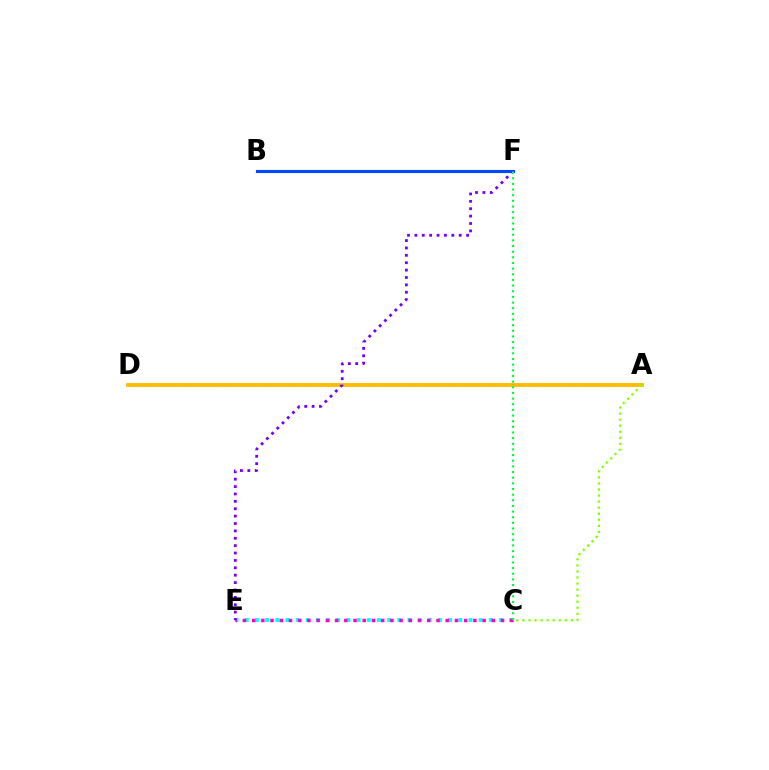{('C', 'E'): [{'color': '#00fff6', 'line_style': 'dotted', 'thickness': 2.76}, {'color': '#ff00cf', 'line_style': 'dotted', 'thickness': 2.51}], ('A', 'D'): [{'color': '#ff0000', 'line_style': 'dashed', 'thickness': 1.8}, {'color': '#ffbd00', 'line_style': 'solid', 'thickness': 2.75}], ('B', 'F'): [{'color': '#004bff', 'line_style': 'solid', 'thickness': 2.25}], ('E', 'F'): [{'color': '#7200ff', 'line_style': 'dotted', 'thickness': 2.01}], ('C', 'F'): [{'color': '#00ff39', 'line_style': 'dotted', 'thickness': 1.54}], ('A', 'C'): [{'color': '#84ff00', 'line_style': 'dotted', 'thickness': 1.64}]}